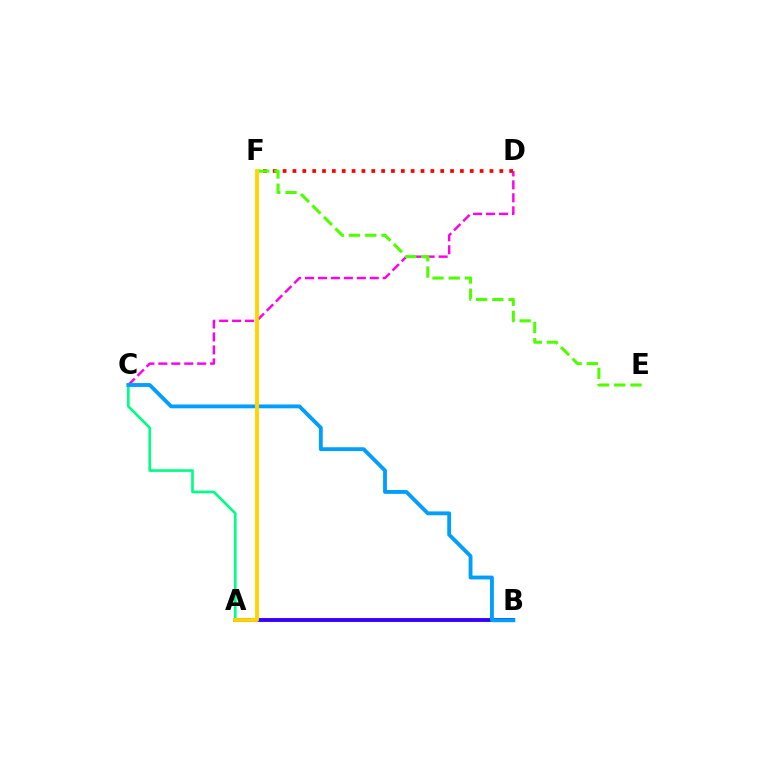{('C', 'D'): [{'color': '#ff00ed', 'line_style': 'dashed', 'thickness': 1.76}], ('D', 'F'): [{'color': '#ff0000', 'line_style': 'dotted', 'thickness': 2.68}], ('A', 'B'): [{'color': '#3700ff', 'line_style': 'solid', 'thickness': 2.79}], ('A', 'C'): [{'color': '#00ff86', 'line_style': 'solid', 'thickness': 1.92}], ('B', 'C'): [{'color': '#009eff', 'line_style': 'solid', 'thickness': 2.76}], ('E', 'F'): [{'color': '#4fff00', 'line_style': 'dashed', 'thickness': 2.21}], ('A', 'F'): [{'color': '#ffd500', 'line_style': 'solid', 'thickness': 2.78}]}